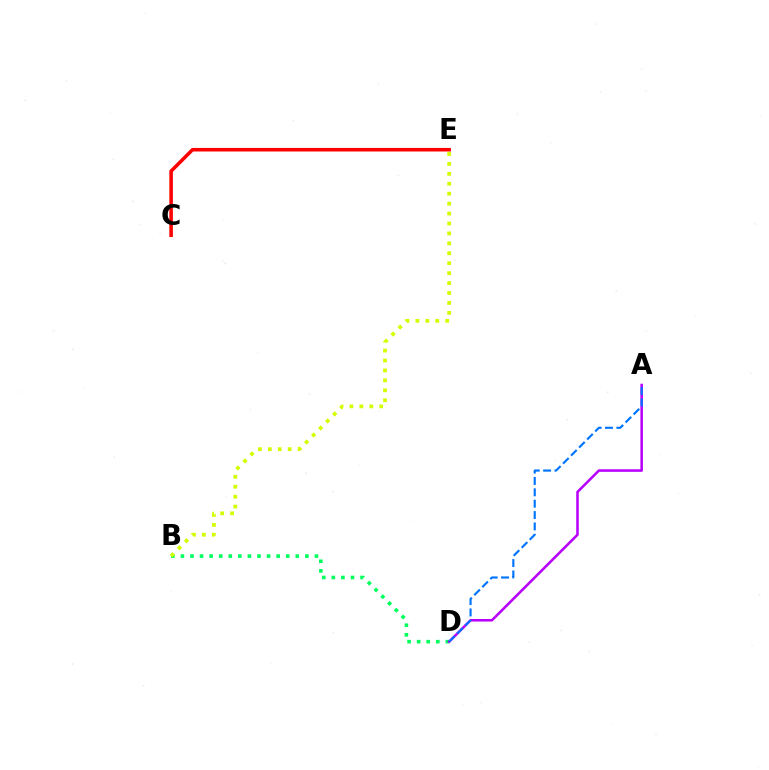{('B', 'D'): [{'color': '#00ff5c', 'line_style': 'dotted', 'thickness': 2.6}], ('C', 'E'): [{'color': '#ff0000', 'line_style': 'solid', 'thickness': 2.55}], ('A', 'D'): [{'color': '#b900ff', 'line_style': 'solid', 'thickness': 1.83}, {'color': '#0074ff', 'line_style': 'dashed', 'thickness': 1.55}], ('B', 'E'): [{'color': '#d1ff00', 'line_style': 'dotted', 'thickness': 2.7}]}